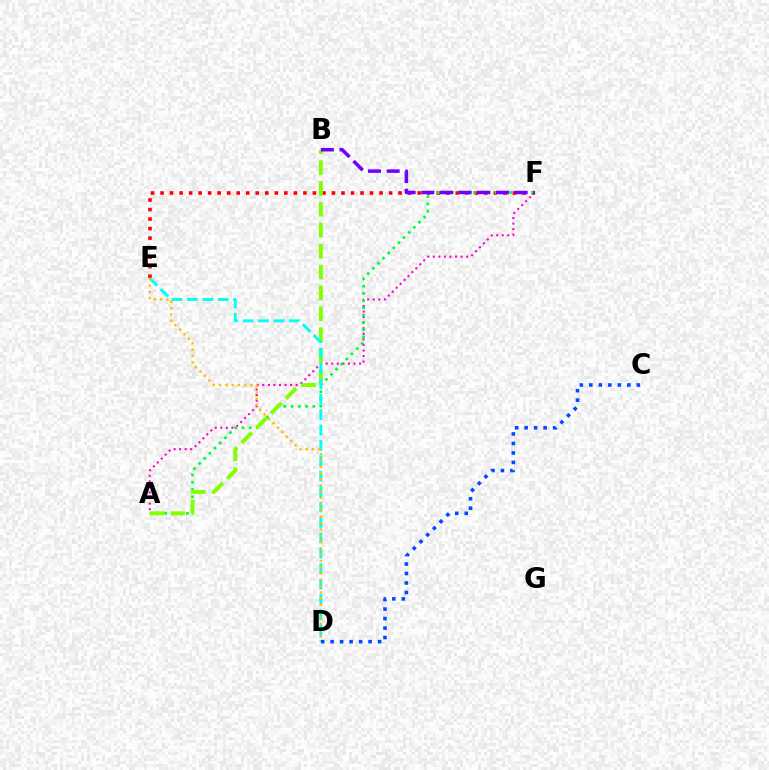{('A', 'F'): [{'color': '#ff00cf', 'line_style': 'dotted', 'thickness': 1.51}, {'color': '#00ff39', 'line_style': 'dotted', 'thickness': 1.97}], ('E', 'F'): [{'color': '#ff0000', 'line_style': 'dotted', 'thickness': 2.59}], ('A', 'B'): [{'color': '#84ff00', 'line_style': 'dashed', 'thickness': 2.84}], ('D', 'E'): [{'color': '#00fff6', 'line_style': 'dashed', 'thickness': 2.09}, {'color': '#ffbd00', 'line_style': 'dotted', 'thickness': 1.71}], ('C', 'D'): [{'color': '#004bff', 'line_style': 'dotted', 'thickness': 2.58}], ('B', 'F'): [{'color': '#7200ff', 'line_style': 'dashed', 'thickness': 2.54}]}